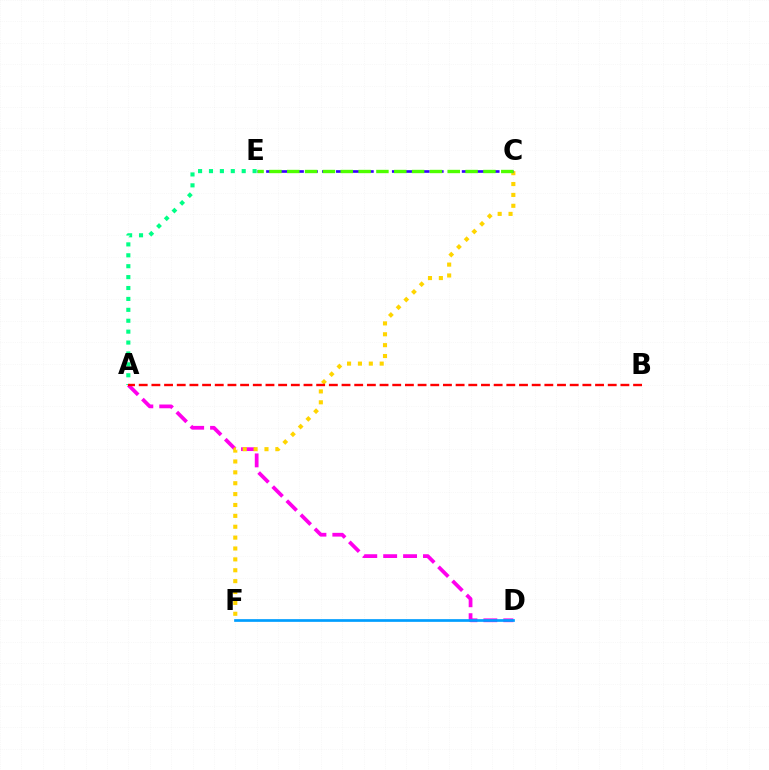{('A', 'D'): [{'color': '#ff00ed', 'line_style': 'dashed', 'thickness': 2.7}], ('C', 'F'): [{'color': '#ffd500', 'line_style': 'dotted', 'thickness': 2.96}], ('A', 'E'): [{'color': '#00ff86', 'line_style': 'dotted', 'thickness': 2.96}], ('C', 'E'): [{'color': '#3700ff', 'line_style': 'dashed', 'thickness': 1.9}, {'color': '#4fff00', 'line_style': 'dashed', 'thickness': 2.42}], ('A', 'B'): [{'color': '#ff0000', 'line_style': 'dashed', 'thickness': 1.72}], ('D', 'F'): [{'color': '#009eff', 'line_style': 'solid', 'thickness': 1.94}]}